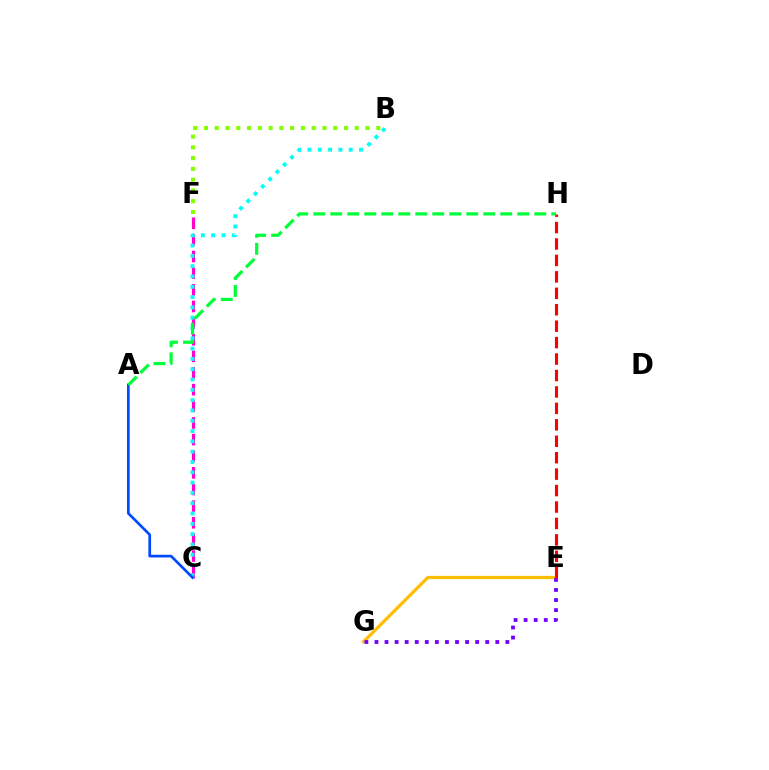{('E', 'G'): [{'color': '#ffbd00', 'line_style': 'solid', 'thickness': 2.34}, {'color': '#7200ff', 'line_style': 'dotted', 'thickness': 2.74}], ('C', 'F'): [{'color': '#ff00cf', 'line_style': 'dashed', 'thickness': 2.26}], ('B', 'F'): [{'color': '#84ff00', 'line_style': 'dotted', 'thickness': 2.93}], ('B', 'C'): [{'color': '#00fff6', 'line_style': 'dotted', 'thickness': 2.8}], ('A', 'C'): [{'color': '#004bff', 'line_style': 'solid', 'thickness': 1.95}], ('E', 'H'): [{'color': '#ff0000', 'line_style': 'dashed', 'thickness': 2.23}], ('A', 'H'): [{'color': '#00ff39', 'line_style': 'dashed', 'thickness': 2.31}]}